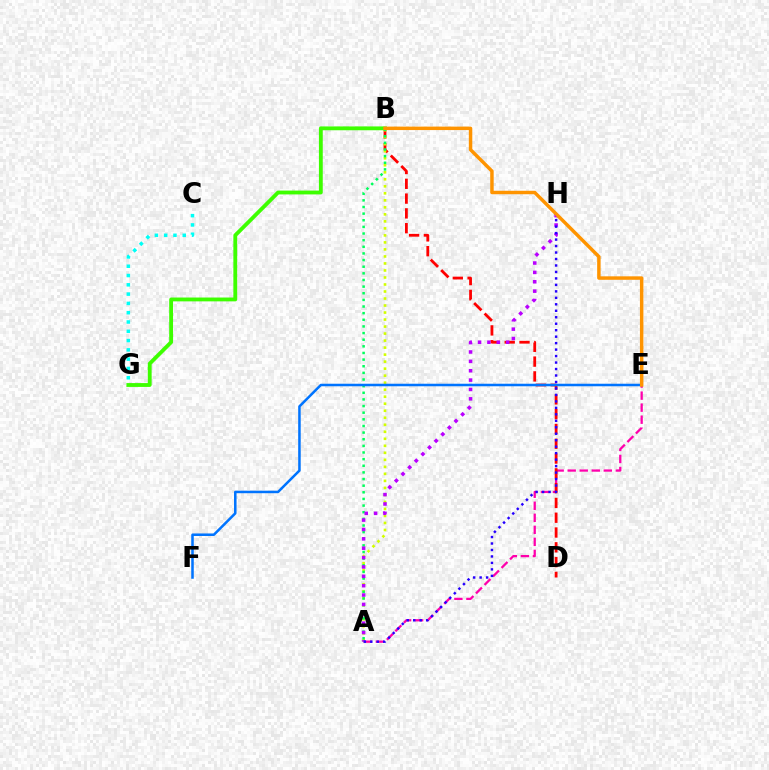{('A', 'E'): [{'color': '#ff00ac', 'line_style': 'dashed', 'thickness': 1.63}], ('B', 'D'): [{'color': '#ff0000', 'line_style': 'dashed', 'thickness': 2.01}], ('C', 'G'): [{'color': '#00fff6', 'line_style': 'dotted', 'thickness': 2.53}], ('A', 'B'): [{'color': '#d1ff00', 'line_style': 'dotted', 'thickness': 1.91}, {'color': '#00ff5c', 'line_style': 'dotted', 'thickness': 1.8}], ('B', 'G'): [{'color': '#3dff00', 'line_style': 'solid', 'thickness': 2.76}], ('E', 'F'): [{'color': '#0074ff', 'line_style': 'solid', 'thickness': 1.82}], ('A', 'H'): [{'color': '#b900ff', 'line_style': 'dotted', 'thickness': 2.55}, {'color': '#2500ff', 'line_style': 'dotted', 'thickness': 1.76}], ('B', 'E'): [{'color': '#ff9400', 'line_style': 'solid', 'thickness': 2.49}]}